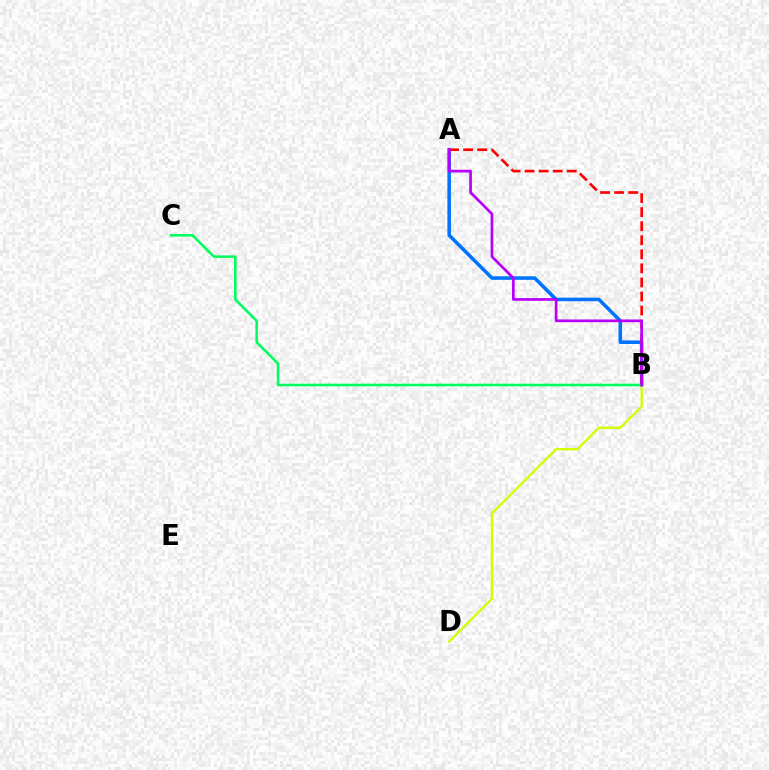{('A', 'B'): [{'color': '#0074ff', 'line_style': 'solid', 'thickness': 2.55}, {'color': '#ff0000', 'line_style': 'dashed', 'thickness': 1.91}, {'color': '#b900ff', 'line_style': 'solid', 'thickness': 1.95}], ('B', 'D'): [{'color': '#d1ff00', 'line_style': 'solid', 'thickness': 1.69}], ('B', 'C'): [{'color': '#00ff5c', 'line_style': 'solid', 'thickness': 1.84}]}